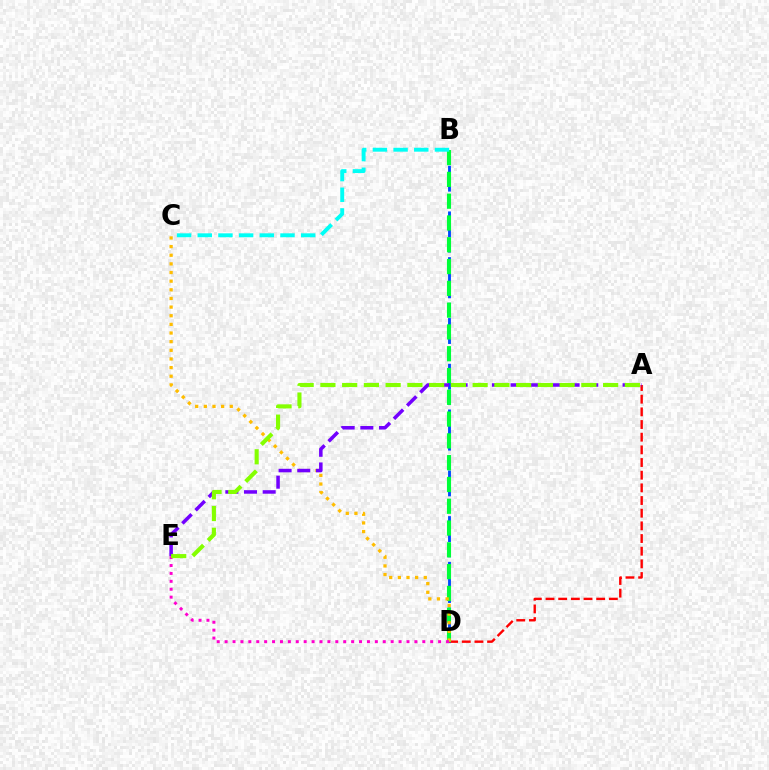{('A', 'D'): [{'color': '#ff0000', 'line_style': 'dashed', 'thickness': 1.72}], ('B', 'D'): [{'color': '#004bff', 'line_style': 'dashed', 'thickness': 2.07}, {'color': '#00ff39', 'line_style': 'dashed', 'thickness': 2.96}], ('C', 'D'): [{'color': '#ffbd00', 'line_style': 'dotted', 'thickness': 2.35}], ('A', 'E'): [{'color': '#7200ff', 'line_style': 'dashed', 'thickness': 2.54}, {'color': '#84ff00', 'line_style': 'dashed', 'thickness': 2.95}], ('B', 'C'): [{'color': '#00fff6', 'line_style': 'dashed', 'thickness': 2.81}], ('D', 'E'): [{'color': '#ff00cf', 'line_style': 'dotted', 'thickness': 2.15}]}